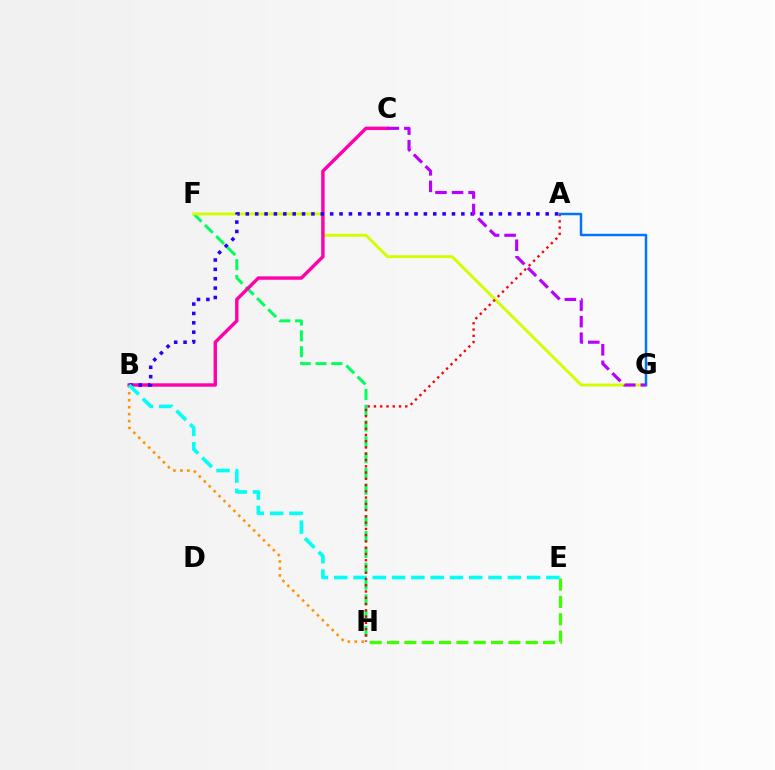{('F', 'H'): [{'color': '#00ff5c', 'line_style': 'dashed', 'thickness': 2.15}], ('F', 'G'): [{'color': '#d1ff00', 'line_style': 'solid', 'thickness': 2.1}], ('B', 'H'): [{'color': '#ff9400', 'line_style': 'dotted', 'thickness': 1.89}], ('E', 'H'): [{'color': '#3dff00', 'line_style': 'dashed', 'thickness': 2.36}], ('B', 'C'): [{'color': '#ff00ac', 'line_style': 'solid', 'thickness': 2.45}], ('A', 'B'): [{'color': '#2500ff', 'line_style': 'dotted', 'thickness': 2.55}], ('B', 'E'): [{'color': '#00fff6', 'line_style': 'dashed', 'thickness': 2.62}], ('A', 'H'): [{'color': '#ff0000', 'line_style': 'dotted', 'thickness': 1.7}], ('A', 'G'): [{'color': '#0074ff', 'line_style': 'solid', 'thickness': 1.78}], ('C', 'G'): [{'color': '#b900ff', 'line_style': 'dashed', 'thickness': 2.25}]}